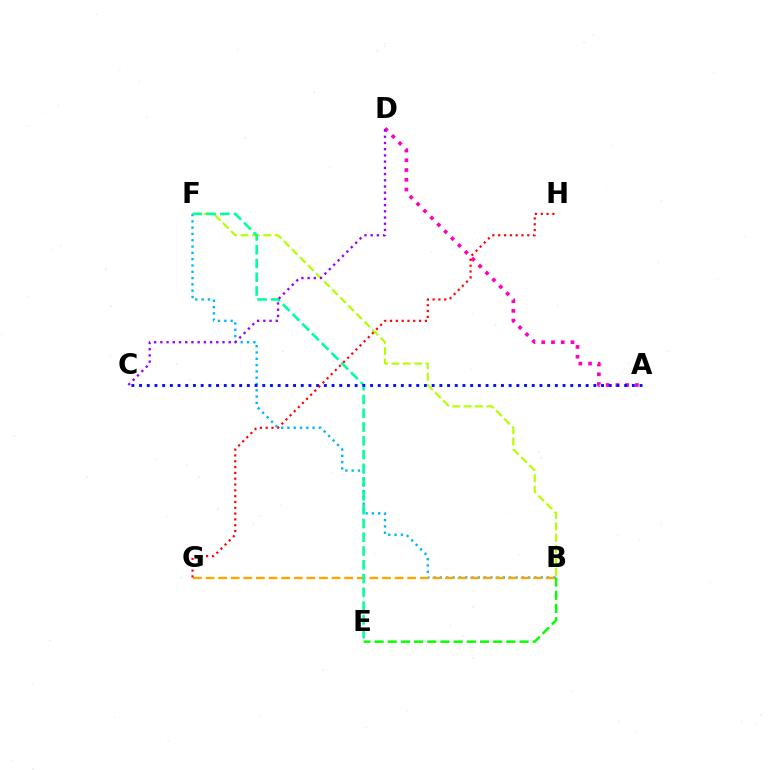{('B', 'F'): [{'color': '#00b5ff', 'line_style': 'dotted', 'thickness': 1.71}, {'color': '#b3ff00', 'line_style': 'dashed', 'thickness': 1.55}], ('A', 'D'): [{'color': '#ff00bd', 'line_style': 'dotted', 'thickness': 2.65}], ('B', 'E'): [{'color': '#08ff00', 'line_style': 'dashed', 'thickness': 1.79}], ('B', 'G'): [{'color': '#ffa500', 'line_style': 'dashed', 'thickness': 1.71}], ('E', 'F'): [{'color': '#00ff9d', 'line_style': 'dashed', 'thickness': 1.87}], ('A', 'C'): [{'color': '#0010ff', 'line_style': 'dotted', 'thickness': 2.09}], ('C', 'D'): [{'color': '#9b00ff', 'line_style': 'dotted', 'thickness': 1.69}], ('G', 'H'): [{'color': '#ff0000', 'line_style': 'dotted', 'thickness': 1.58}]}